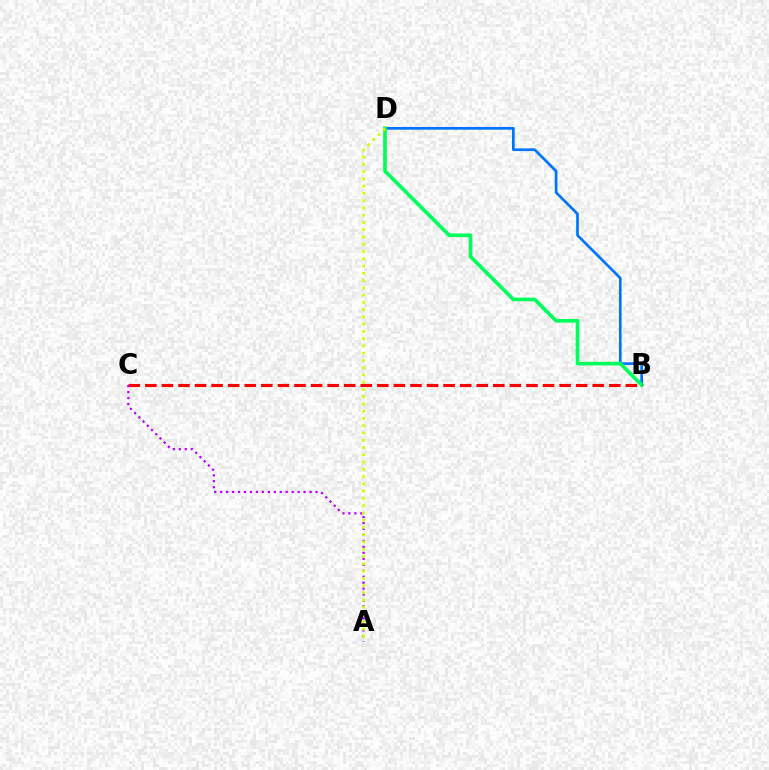{('B', 'D'): [{'color': '#0074ff', 'line_style': 'solid', 'thickness': 1.94}, {'color': '#00ff5c', 'line_style': 'solid', 'thickness': 2.63}], ('B', 'C'): [{'color': '#ff0000', 'line_style': 'dashed', 'thickness': 2.25}], ('A', 'C'): [{'color': '#b900ff', 'line_style': 'dotted', 'thickness': 1.62}], ('A', 'D'): [{'color': '#d1ff00', 'line_style': 'dotted', 'thickness': 1.97}]}